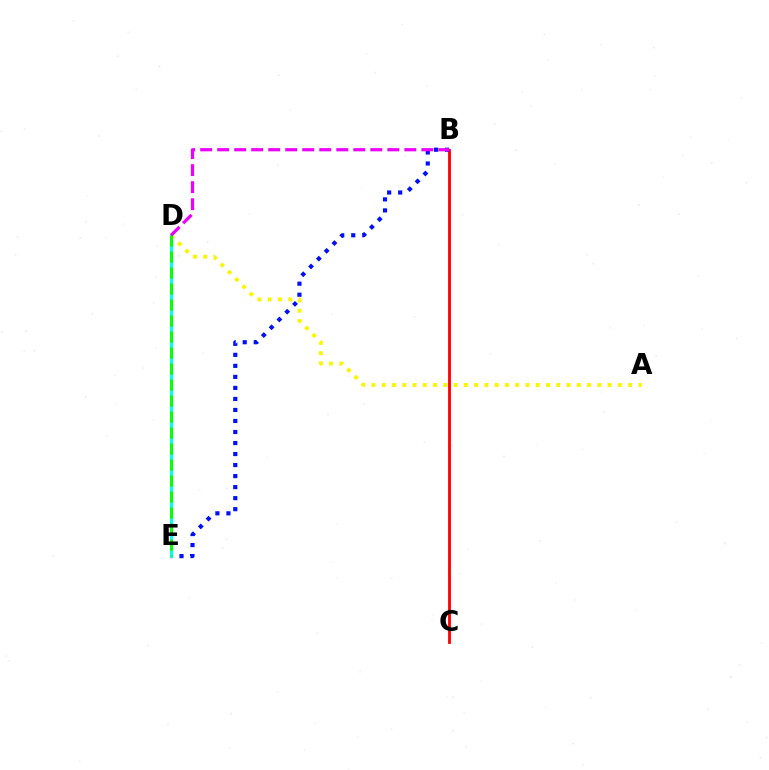{('B', 'C'): [{'color': '#ff0000', 'line_style': 'solid', 'thickness': 2.02}], ('B', 'E'): [{'color': '#0010ff', 'line_style': 'dotted', 'thickness': 3.0}], ('A', 'D'): [{'color': '#fcf500', 'line_style': 'dotted', 'thickness': 2.79}], ('D', 'E'): [{'color': '#00fff6', 'line_style': 'solid', 'thickness': 2.16}, {'color': '#08ff00', 'line_style': 'dashed', 'thickness': 2.17}], ('B', 'D'): [{'color': '#ee00ff', 'line_style': 'dashed', 'thickness': 2.31}]}